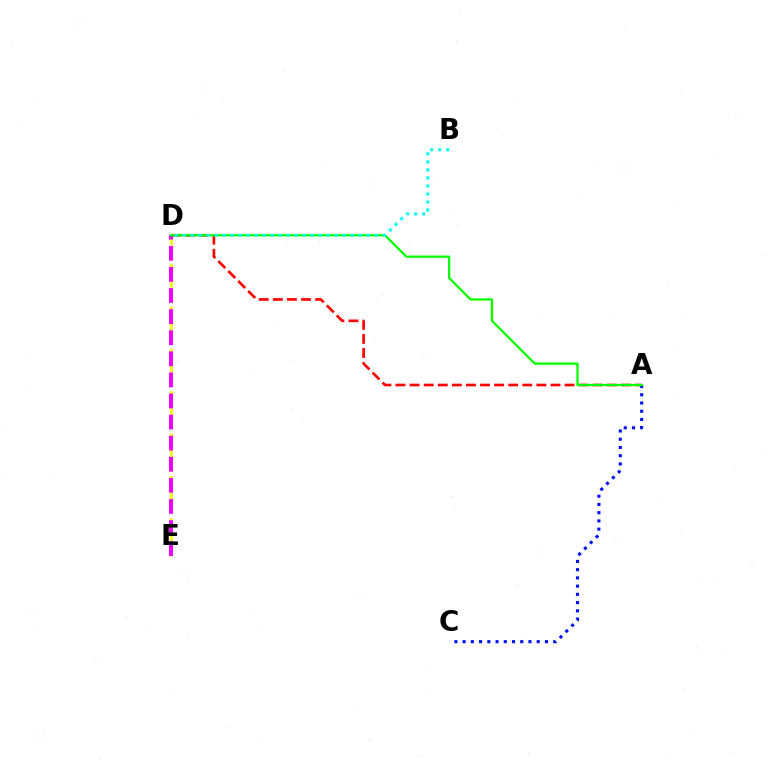{('A', 'D'): [{'color': '#ff0000', 'line_style': 'dashed', 'thickness': 1.91}, {'color': '#08ff00', 'line_style': 'solid', 'thickness': 1.63}], ('D', 'E'): [{'color': '#fcf500', 'line_style': 'dashed', 'thickness': 1.92}, {'color': '#ee00ff', 'line_style': 'dashed', 'thickness': 2.87}], ('A', 'C'): [{'color': '#0010ff', 'line_style': 'dotted', 'thickness': 2.24}], ('B', 'D'): [{'color': '#00fff6', 'line_style': 'dotted', 'thickness': 2.18}]}